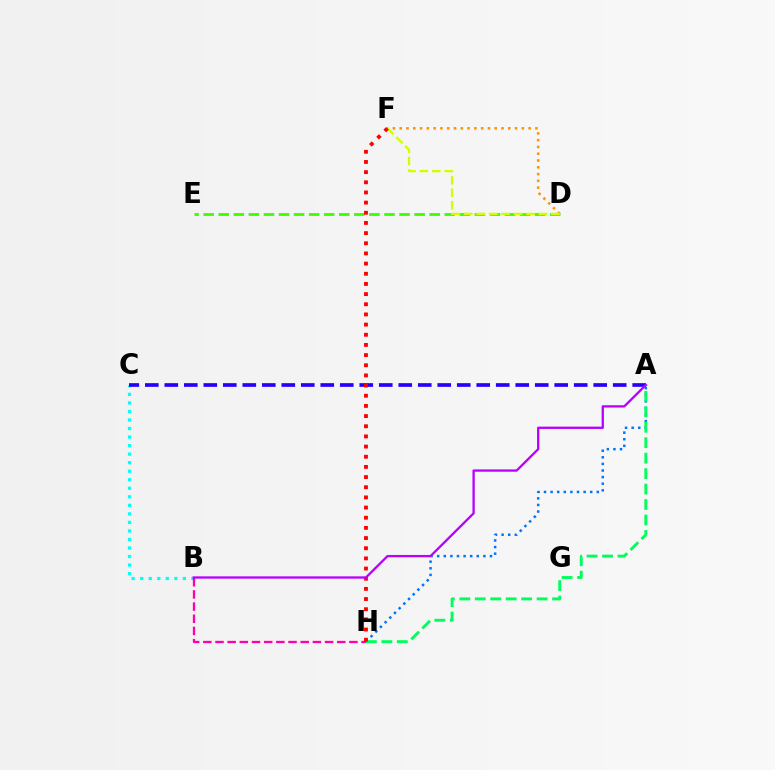{('D', 'E'): [{'color': '#3dff00', 'line_style': 'dashed', 'thickness': 2.05}], ('B', 'C'): [{'color': '#00fff6', 'line_style': 'dotted', 'thickness': 2.32}], ('A', 'H'): [{'color': '#0074ff', 'line_style': 'dotted', 'thickness': 1.79}, {'color': '#00ff5c', 'line_style': 'dashed', 'thickness': 2.1}], ('B', 'H'): [{'color': '#ff00ac', 'line_style': 'dashed', 'thickness': 1.65}], ('D', 'F'): [{'color': '#ff9400', 'line_style': 'dotted', 'thickness': 1.84}, {'color': '#d1ff00', 'line_style': 'dashed', 'thickness': 1.69}], ('A', 'C'): [{'color': '#2500ff', 'line_style': 'dashed', 'thickness': 2.65}], ('F', 'H'): [{'color': '#ff0000', 'line_style': 'dotted', 'thickness': 2.76}], ('A', 'B'): [{'color': '#b900ff', 'line_style': 'solid', 'thickness': 1.66}]}